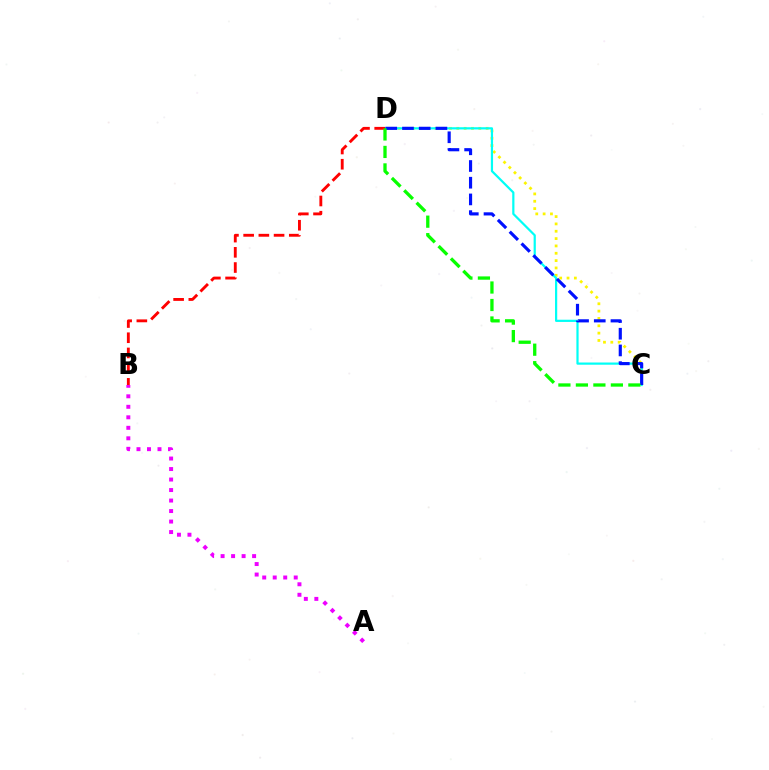{('C', 'D'): [{'color': '#fcf500', 'line_style': 'dotted', 'thickness': 1.99}, {'color': '#00fff6', 'line_style': 'solid', 'thickness': 1.59}, {'color': '#0010ff', 'line_style': 'dashed', 'thickness': 2.27}, {'color': '#08ff00', 'line_style': 'dashed', 'thickness': 2.38}], ('A', 'B'): [{'color': '#ee00ff', 'line_style': 'dotted', 'thickness': 2.85}], ('B', 'D'): [{'color': '#ff0000', 'line_style': 'dashed', 'thickness': 2.07}]}